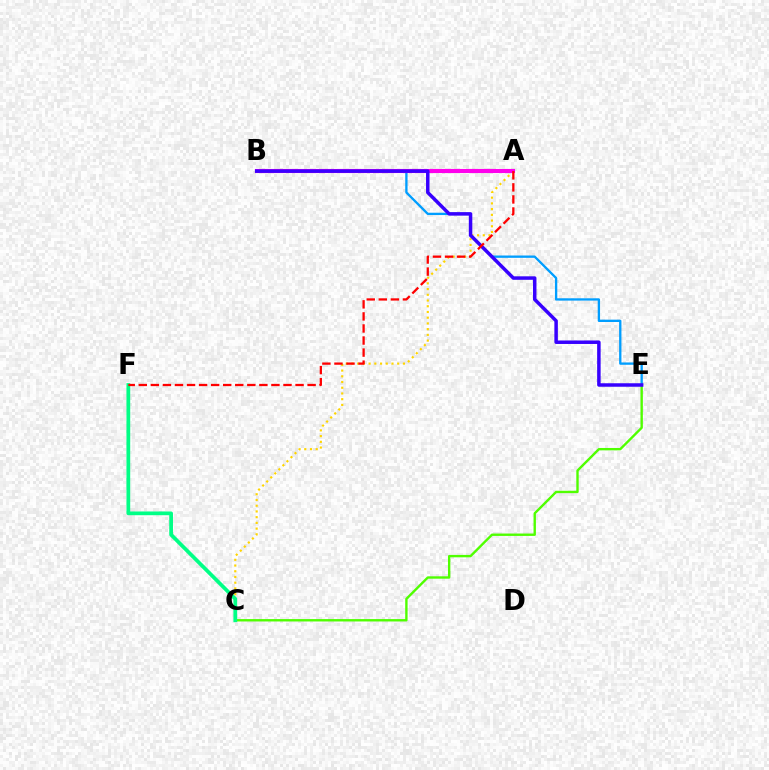{('C', 'E'): [{'color': '#4fff00', 'line_style': 'solid', 'thickness': 1.72}], ('A', 'C'): [{'color': '#ffd500', 'line_style': 'dotted', 'thickness': 1.55}], ('B', 'E'): [{'color': '#009eff', 'line_style': 'solid', 'thickness': 1.67}, {'color': '#3700ff', 'line_style': 'solid', 'thickness': 2.51}], ('A', 'B'): [{'color': '#ff00ed', 'line_style': 'solid', 'thickness': 2.95}], ('C', 'F'): [{'color': '#00ff86', 'line_style': 'solid', 'thickness': 2.7}], ('A', 'F'): [{'color': '#ff0000', 'line_style': 'dashed', 'thickness': 1.64}]}